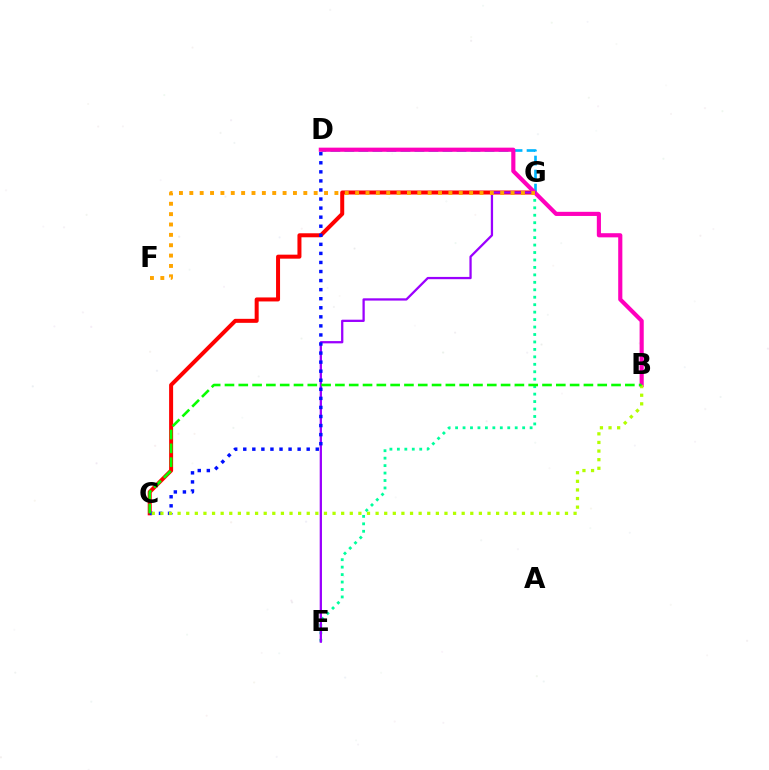{('C', 'G'): [{'color': '#ff0000', 'line_style': 'solid', 'thickness': 2.88}], ('E', 'G'): [{'color': '#00ff9d', 'line_style': 'dotted', 'thickness': 2.02}, {'color': '#9b00ff', 'line_style': 'solid', 'thickness': 1.64}], ('D', 'G'): [{'color': '#00b5ff', 'line_style': 'dashed', 'thickness': 1.9}], ('B', 'D'): [{'color': '#ff00bd', 'line_style': 'solid', 'thickness': 2.98}], ('C', 'D'): [{'color': '#0010ff', 'line_style': 'dotted', 'thickness': 2.46}], ('B', 'C'): [{'color': '#b3ff00', 'line_style': 'dotted', 'thickness': 2.34}, {'color': '#08ff00', 'line_style': 'dashed', 'thickness': 1.88}], ('F', 'G'): [{'color': '#ffa500', 'line_style': 'dotted', 'thickness': 2.82}]}